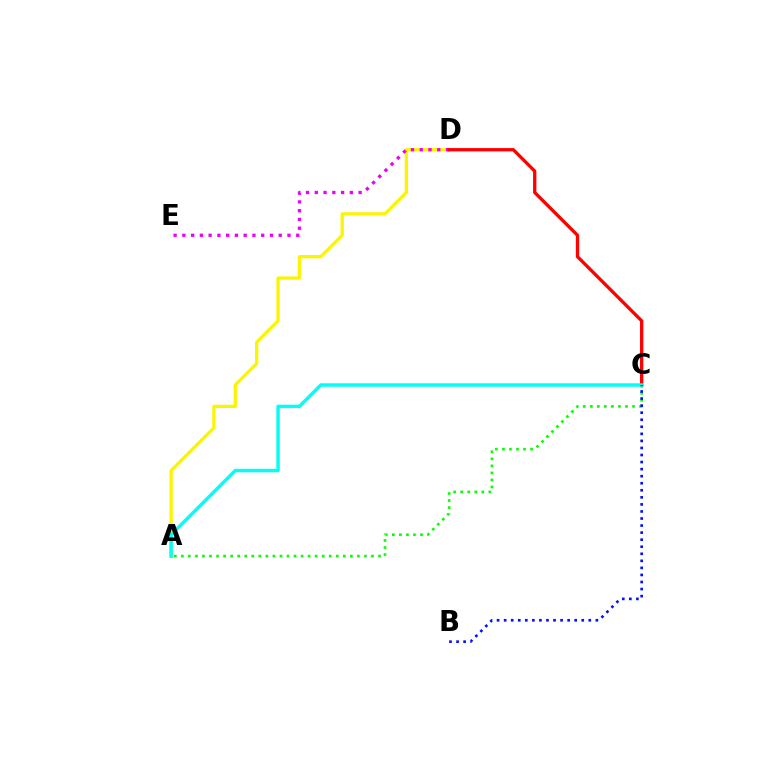{('A', 'C'): [{'color': '#08ff00', 'line_style': 'dotted', 'thickness': 1.91}, {'color': '#00fff6', 'line_style': 'solid', 'thickness': 2.47}], ('A', 'D'): [{'color': '#fcf500', 'line_style': 'solid', 'thickness': 2.37}], ('D', 'E'): [{'color': '#ee00ff', 'line_style': 'dotted', 'thickness': 2.38}], ('C', 'D'): [{'color': '#ff0000', 'line_style': 'solid', 'thickness': 2.37}], ('B', 'C'): [{'color': '#0010ff', 'line_style': 'dotted', 'thickness': 1.92}]}